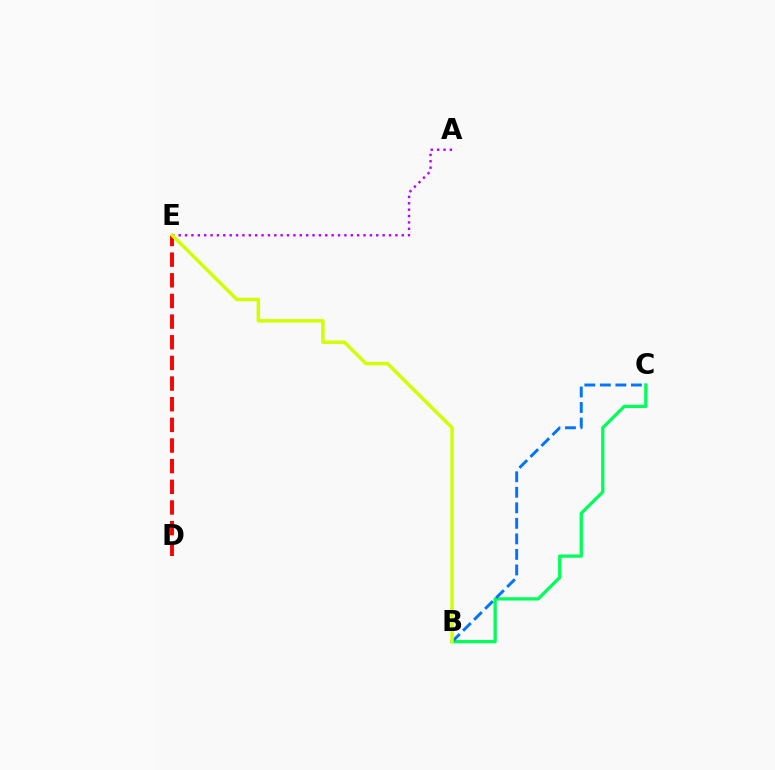{('B', 'C'): [{'color': '#00ff5c', 'line_style': 'solid', 'thickness': 2.37}, {'color': '#0074ff', 'line_style': 'dashed', 'thickness': 2.11}], ('A', 'E'): [{'color': '#b900ff', 'line_style': 'dotted', 'thickness': 1.73}], ('D', 'E'): [{'color': '#ff0000', 'line_style': 'dashed', 'thickness': 2.81}], ('B', 'E'): [{'color': '#d1ff00', 'line_style': 'solid', 'thickness': 2.5}]}